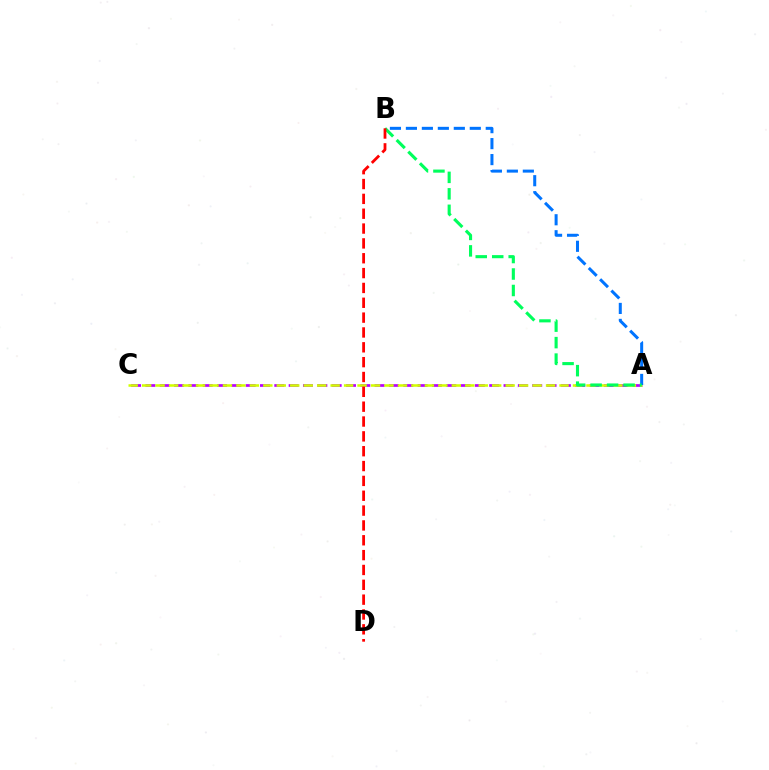{('A', 'C'): [{'color': '#b900ff', 'line_style': 'dashed', 'thickness': 1.95}, {'color': '#d1ff00', 'line_style': 'dashed', 'thickness': 1.83}], ('A', 'B'): [{'color': '#0074ff', 'line_style': 'dashed', 'thickness': 2.17}, {'color': '#00ff5c', 'line_style': 'dashed', 'thickness': 2.24}], ('B', 'D'): [{'color': '#ff0000', 'line_style': 'dashed', 'thickness': 2.02}]}